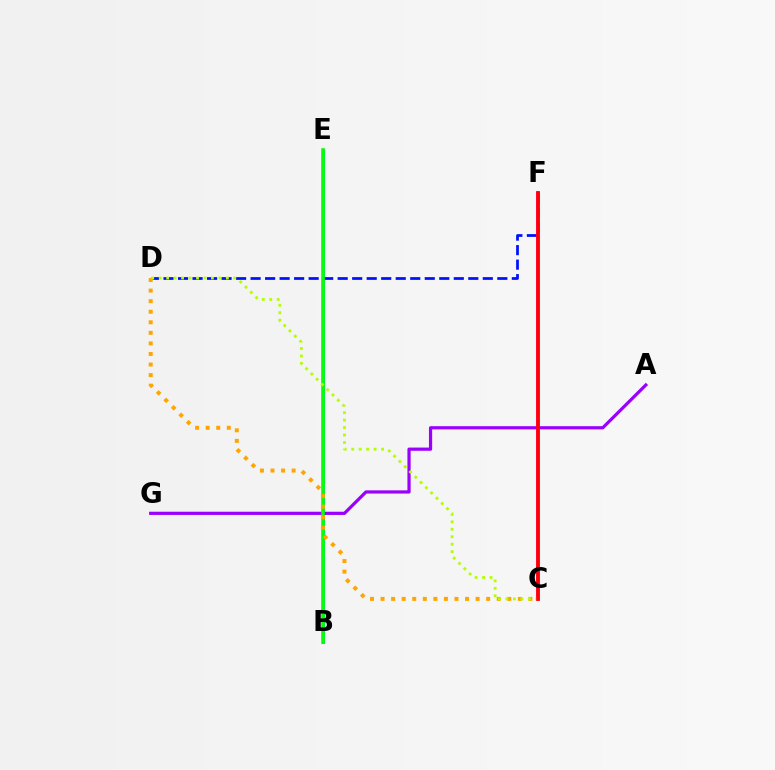{('B', 'E'): [{'color': '#00ff9d', 'line_style': 'dashed', 'thickness': 1.98}, {'color': '#00b5ff', 'line_style': 'solid', 'thickness': 2.22}, {'color': '#08ff00', 'line_style': 'solid', 'thickness': 2.57}], ('A', 'G'): [{'color': '#9b00ff', 'line_style': 'solid', 'thickness': 2.31}], ('D', 'F'): [{'color': '#0010ff', 'line_style': 'dashed', 'thickness': 1.97}], ('C', 'F'): [{'color': '#ff00bd', 'line_style': 'solid', 'thickness': 2.53}, {'color': '#ff0000', 'line_style': 'solid', 'thickness': 2.59}], ('C', 'D'): [{'color': '#ffa500', 'line_style': 'dotted', 'thickness': 2.87}, {'color': '#b3ff00', 'line_style': 'dotted', 'thickness': 2.03}]}